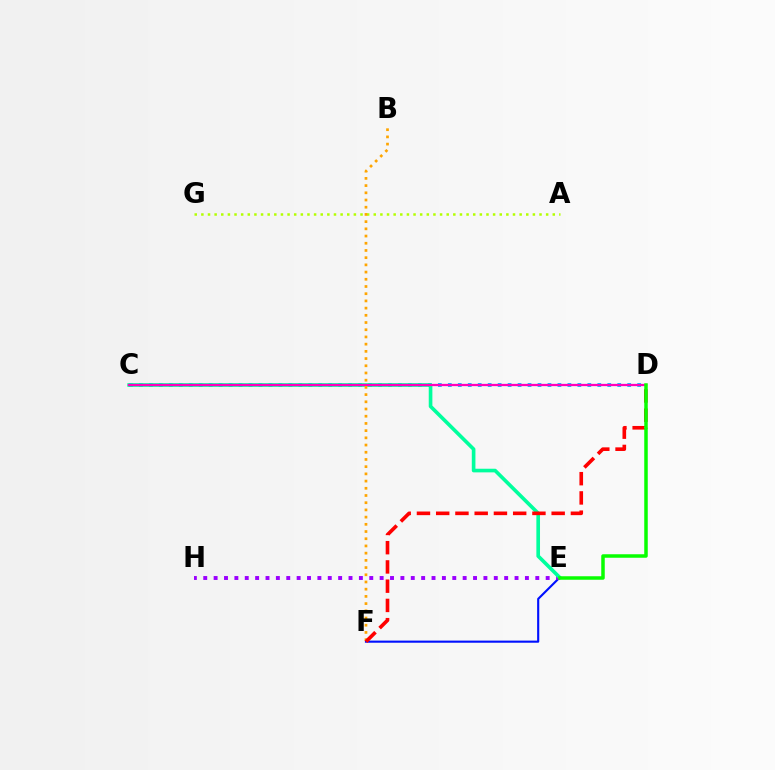{('E', 'F'): [{'color': '#0010ff', 'line_style': 'solid', 'thickness': 1.53}], ('A', 'G'): [{'color': '#b3ff00', 'line_style': 'dotted', 'thickness': 1.8}], ('E', 'H'): [{'color': '#9b00ff', 'line_style': 'dotted', 'thickness': 2.82}], ('C', 'D'): [{'color': '#00b5ff', 'line_style': 'dotted', 'thickness': 2.71}, {'color': '#ff00bd', 'line_style': 'solid', 'thickness': 1.64}], ('C', 'E'): [{'color': '#00ff9d', 'line_style': 'solid', 'thickness': 2.62}], ('B', 'F'): [{'color': '#ffa500', 'line_style': 'dotted', 'thickness': 1.96}], ('D', 'F'): [{'color': '#ff0000', 'line_style': 'dashed', 'thickness': 2.61}], ('D', 'E'): [{'color': '#08ff00', 'line_style': 'solid', 'thickness': 2.52}]}